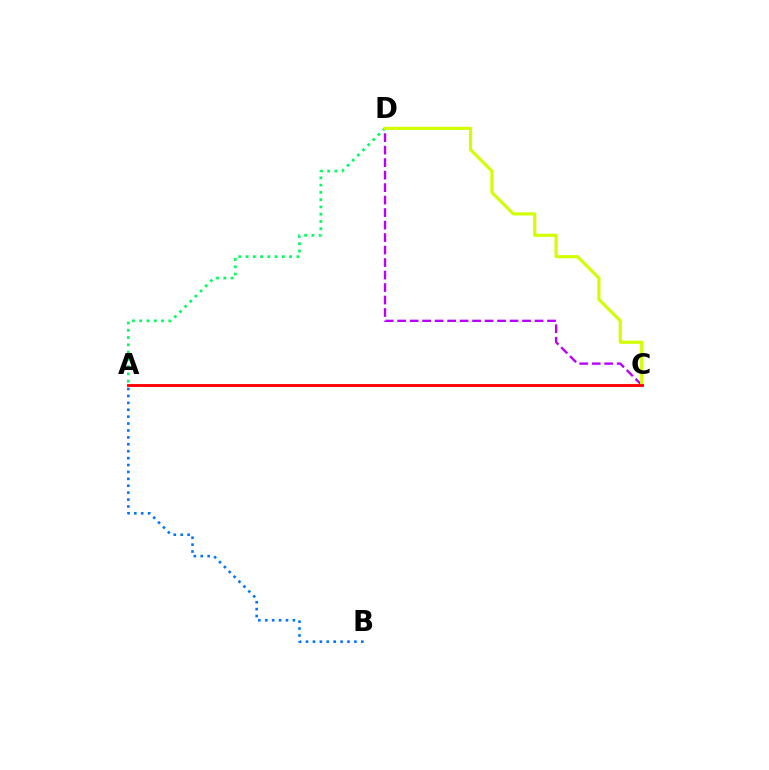{('A', 'D'): [{'color': '#00ff5c', 'line_style': 'dotted', 'thickness': 1.98}], ('C', 'D'): [{'color': '#b900ff', 'line_style': 'dashed', 'thickness': 1.7}, {'color': '#d1ff00', 'line_style': 'solid', 'thickness': 2.27}], ('A', 'B'): [{'color': '#0074ff', 'line_style': 'dotted', 'thickness': 1.88}], ('A', 'C'): [{'color': '#ff0000', 'line_style': 'solid', 'thickness': 2.06}]}